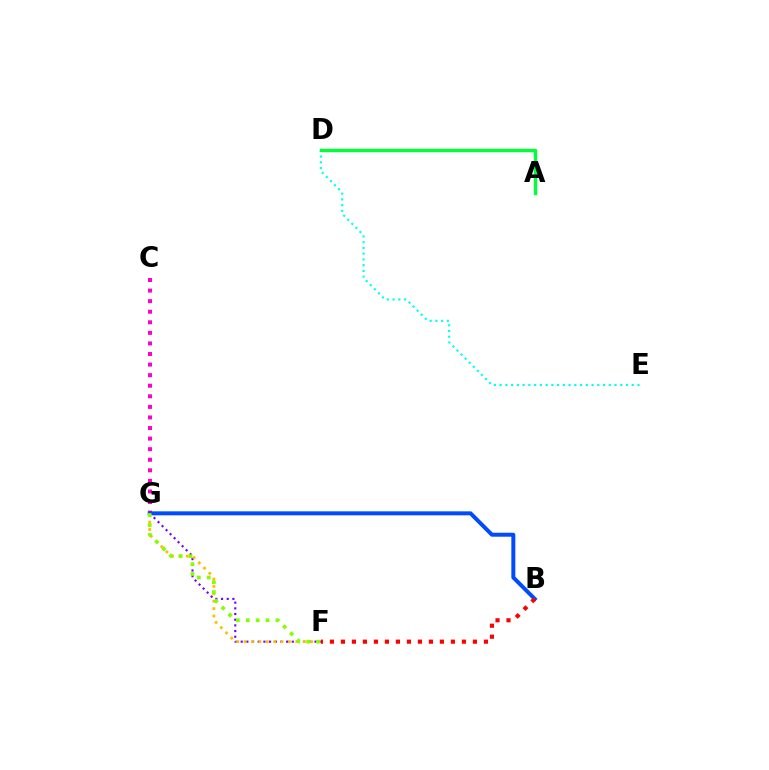{('C', 'G'): [{'color': '#ff00cf', 'line_style': 'dotted', 'thickness': 2.87}], ('D', 'E'): [{'color': '#00fff6', 'line_style': 'dotted', 'thickness': 1.56}], ('B', 'G'): [{'color': '#004bff', 'line_style': 'solid', 'thickness': 2.86}], ('F', 'G'): [{'color': '#7200ff', 'line_style': 'dotted', 'thickness': 1.54}, {'color': '#ffbd00', 'line_style': 'dotted', 'thickness': 2.01}, {'color': '#84ff00', 'line_style': 'dotted', 'thickness': 2.69}], ('B', 'F'): [{'color': '#ff0000', 'line_style': 'dotted', 'thickness': 2.99}], ('A', 'D'): [{'color': '#00ff39', 'line_style': 'solid', 'thickness': 2.45}]}